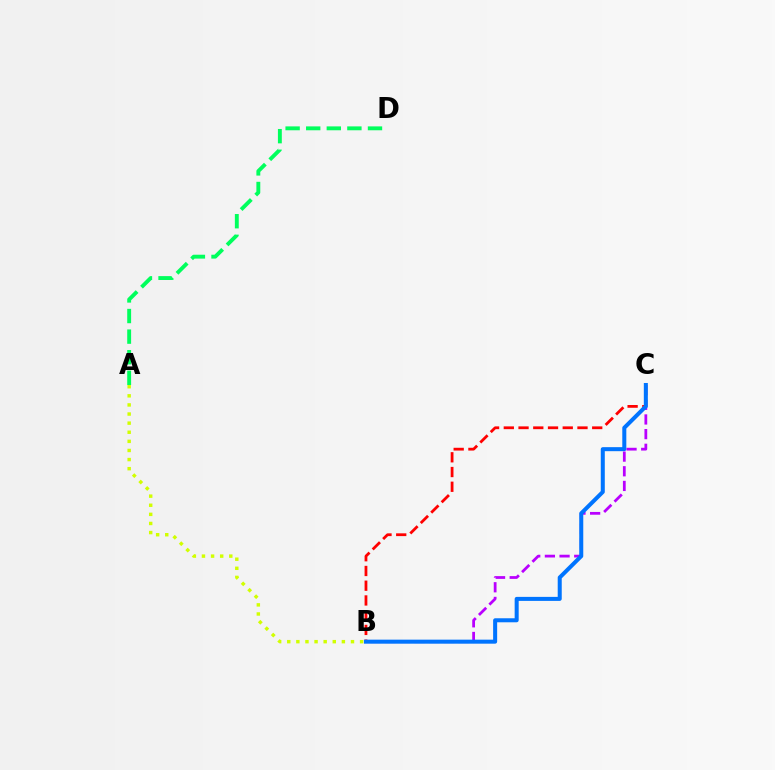{('B', 'C'): [{'color': '#b900ff', 'line_style': 'dashed', 'thickness': 1.99}, {'color': '#ff0000', 'line_style': 'dashed', 'thickness': 2.0}, {'color': '#0074ff', 'line_style': 'solid', 'thickness': 2.9}], ('A', 'D'): [{'color': '#00ff5c', 'line_style': 'dashed', 'thickness': 2.8}], ('A', 'B'): [{'color': '#d1ff00', 'line_style': 'dotted', 'thickness': 2.47}]}